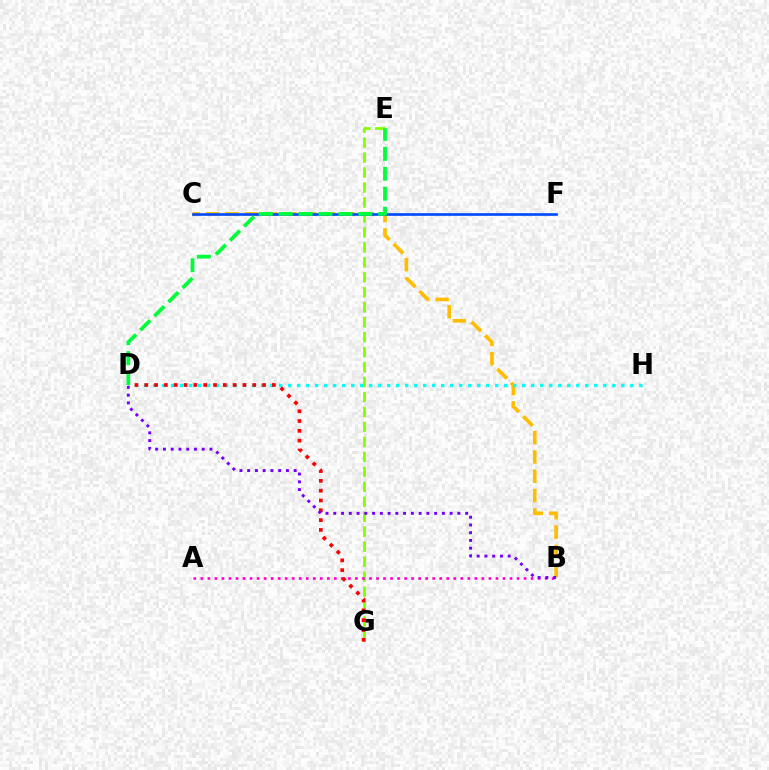{('B', 'C'): [{'color': '#ffbd00', 'line_style': 'dashed', 'thickness': 2.62}], ('E', 'G'): [{'color': '#84ff00', 'line_style': 'dashed', 'thickness': 2.03}], ('A', 'B'): [{'color': '#ff00cf', 'line_style': 'dotted', 'thickness': 1.91}], ('D', 'H'): [{'color': '#00fff6', 'line_style': 'dotted', 'thickness': 2.45}], ('C', 'F'): [{'color': '#004bff', 'line_style': 'solid', 'thickness': 1.91}], ('D', 'G'): [{'color': '#ff0000', 'line_style': 'dotted', 'thickness': 2.67}], ('D', 'E'): [{'color': '#00ff39', 'line_style': 'dashed', 'thickness': 2.71}], ('B', 'D'): [{'color': '#7200ff', 'line_style': 'dotted', 'thickness': 2.11}]}